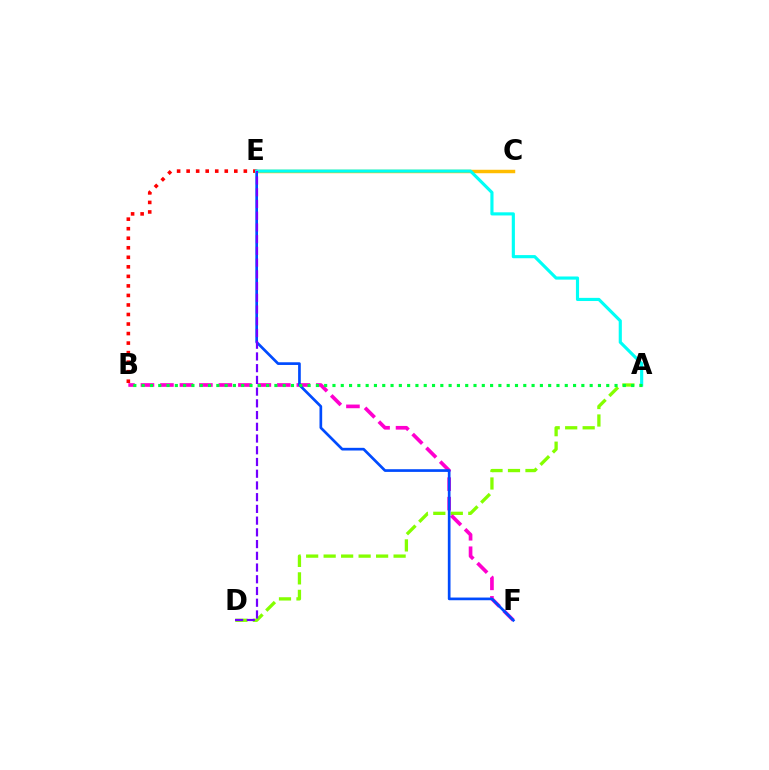{('A', 'D'): [{'color': '#84ff00', 'line_style': 'dashed', 'thickness': 2.38}], ('B', 'F'): [{'color': '#ff00cf', 'line_style': 'dashed', 'thickness': 2.65}], ('B', 'E'): [{'color': '#ff0000', 'line_style': 'dotted', 'thickness': 2.59}], ('C', 'E'): [{'color': '#ffbd00', 'line_style': 'solid', 'thickness': 2.49}], ('E', 'F'): [{'color': '#004bff', 'line_style': 'solid', 'thickness': 1.94}], ('A', 'E'): [{'color': '#00fff6', 'line_style': 'solid', 'thickness': 2.26}], ('D', 'E'): [{'color': '#7200ff', 'line_style': 'dashed', 'thickness': 1.59}], ('A', 'B'): [{'color': '#00ff39', 'line_style': 'dotted', 'thickness': 2.25}]}